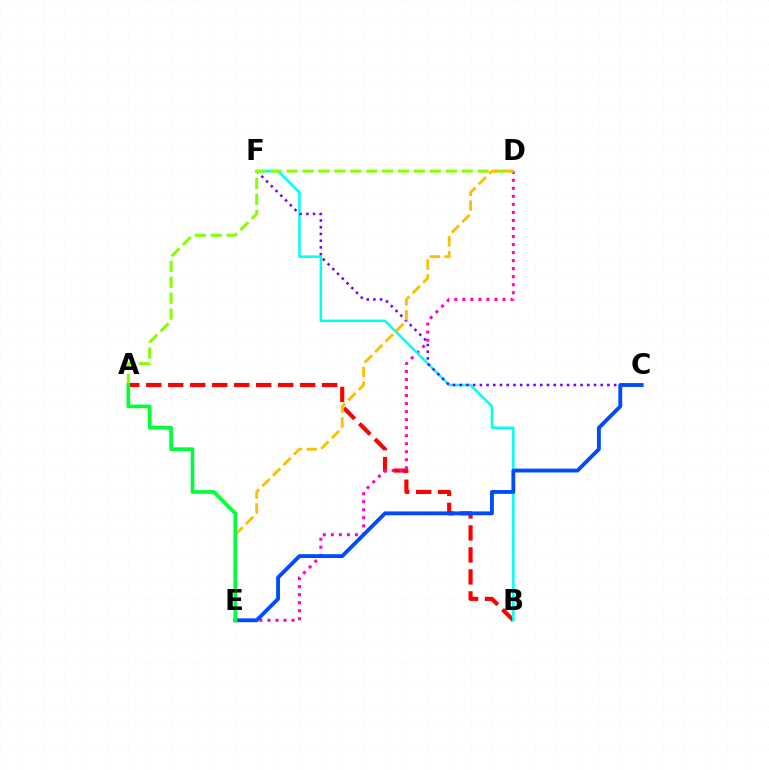{('A', 'B'): [{'color': '#ff0000', 'line_style': 'dashed', 'thickness': 2.99}], ('D', 'E'): [{'color': '#ff00cf', 'line_style': 'dotted', 'thickness': 2.18}, {'color': '#ffbd00', 'line_style': 'dashed', 'thickness': 2.02}], ('B', 'F'): [{'color': '#00fff6', 'line_style': 'solid', 'thickness': 1.82}], ('C', 'F'): [{'color': '#7200ff', 'line_style': 'dotted', 'thickness': 1.82}], ('A', 'D'): [{'color': '#84ff00', 'line_style': 'dashed', 'thickness': 2.16}], ('C', 'E'): [{'color': '#004bff', 'line_style': 'solid', 'thickness': 2.77}], ('A', 'E'): [{'color': '#00ff39', 'line_style': 'solid', 'thickness': 2.63}]}